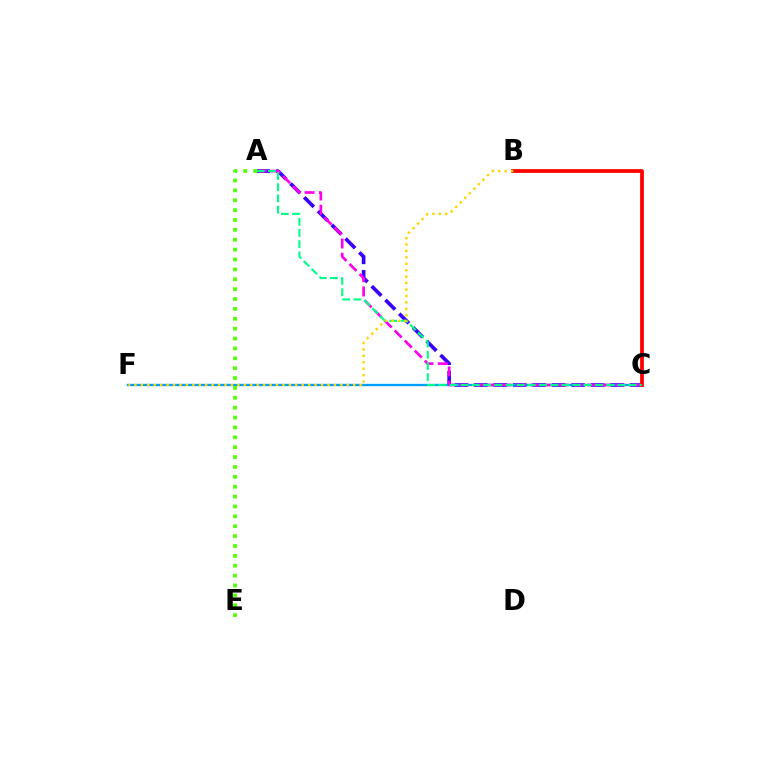{('A', 'C'): [{'color': '#3700ff', 'line_style': 'dashed', 'thickness': 2.64}, {'color': '#ff00ed', 'line_style': 'dashed', 'thickness': 1.93}, {'color': '#00ff86', 'line_style': 'dashed', 'thickness': 1.52}], ('C', 'F'): [{'color': '#009eff', 'line_style': 'solid', 'thickness': 1.67}], ('B', 'C'): [{'color': '#ff0000', 'line_style': 'solid', 'thickness': 2.72}], ('A', 'E'): [{'color': '#4fff00', 'line_style': 'dotted', 'thickness': 2.68}], ('B', 'F'): [{'color': '#ffd500', 'line_style': 'dotted', 'thickness': 1.75}]}